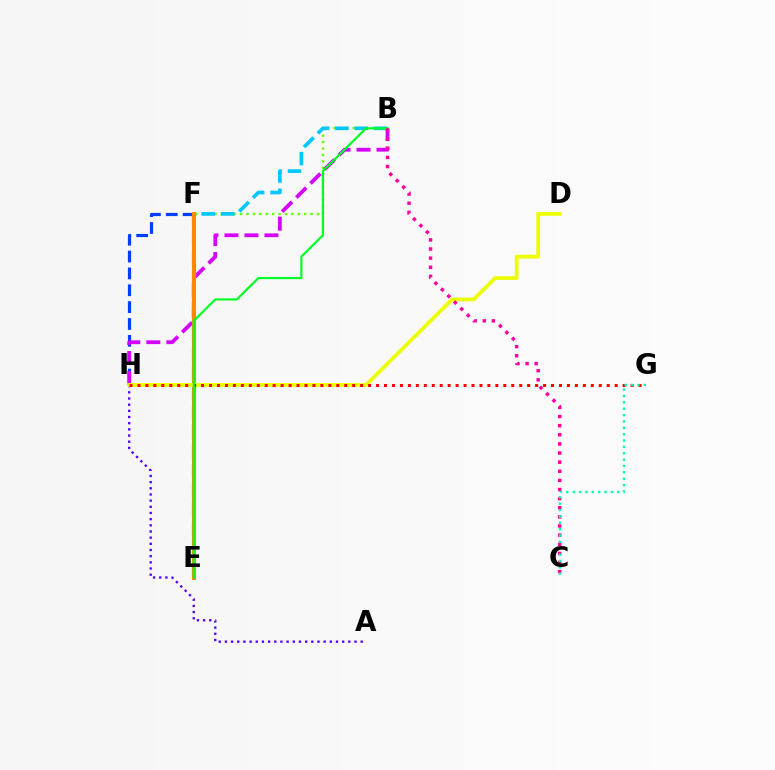{('B', 'F'): [{'color': '#66ff00', 'line_style': 'dotted', 'thickness': 1.74}], ('A', 'H'): [{'color': '#4f00ff', 'line_style': 'dotted', 'thickness': 1.68}], ('F', 'H'): [{'color': '#003fff', 'line_style': 'dashed', 'thickness': 2.29}], ('B', 'H'): [{'color': '#d600ff', 'line_style': 'dashed', 'thickness': 2.72}], ('B', 'E'): [{'color': '#00c7ff', 'line_style': 'dashed', 'thickness': 2.64}, {'color': '#00ff27', 'line_style': 'solid', 'thickness': 1.58}], ('E', 'F'): [{'color': '#ff8800', 'line_style': 'solid', 'thickness': 2.95}], ('D', 'H'): [{'color': '#eeff00', 'line_style': 'solid', 'thickness': 2.71}], ('G', 'H'): [{'color': '#ff0000', 'line_style': 'dotted', 'thickness': 2.16}], ('B', 'C'): [{'color': '#ff00a0', 'line_style': 'dotted', 'thickness': 2.48}], ('C', 'G'): [{'color': '#00ffaf', 'line_style': 'dotted', 'thickness': 1.73}]}